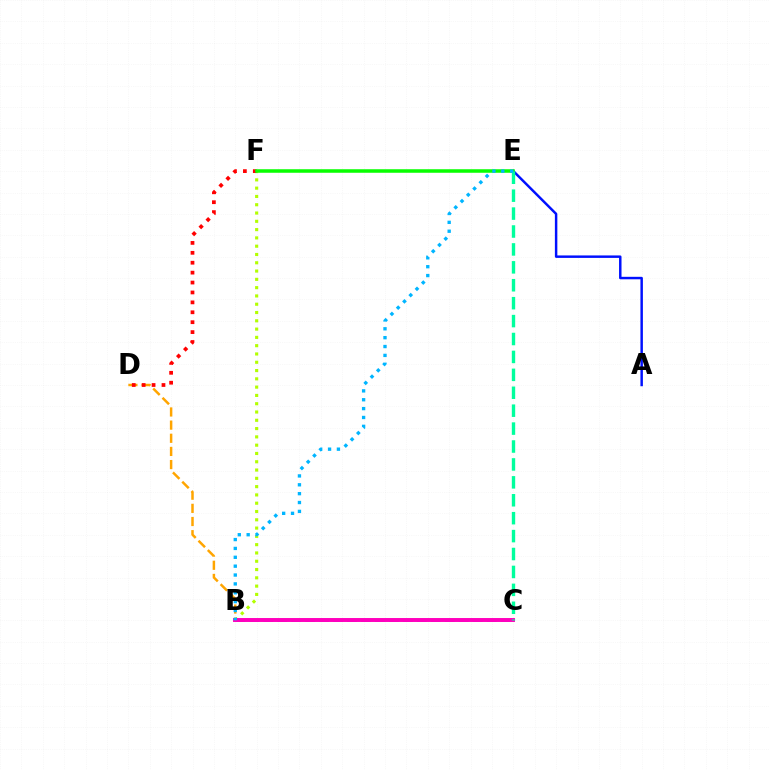{('B', 'D'): [{'color': '#ffa500', 'line_style': 'dashed', 'thickness': 1.79}], ('B', 'F'): [{'color': '#b3ff00', 'line_style': 'dotted', 'thickness': 2.25}], ('A', 'E'): [{'color': '#0010ff', 'line_style': 'solid', 'thickness': 1.78}], ('D', 'F'): [{'color': '#ff0000', 'line_style': 'dotted', 'thickness': 2.69}], ('B', 'C'): [{'color': '#9b00ff', 'line_style': 'dashed', 'thickness': 1.9}, {'color': '#ff00bd', 'line_style': 'solid', 'thickness': 2.84}], ('E', 'F'): [{'color': '#08ff00', 'line_style': 'solid', 'thickness': 2.54}], ('C', 'E'): [{'color': '#00ff9d', 'line_style': 'dashed', 'thickness': 2.43}], ('B', 'E'): [{'color': '#00b5ff', 'line_style': 'dotted', 'thickness': 2.41}]}